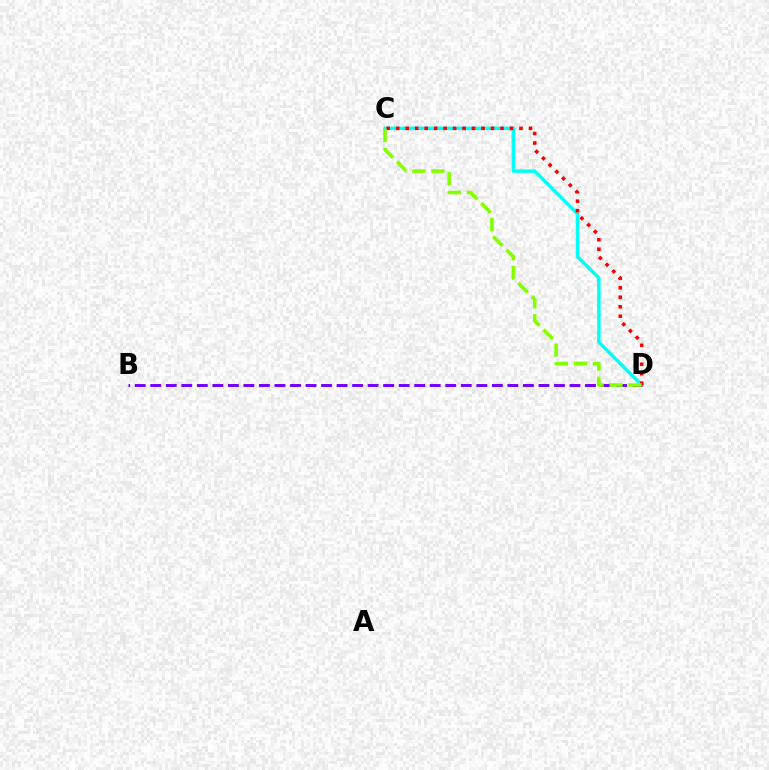{('C', 'D'): [{'color': '#00fff6', 'line_style': 'solid', 'thickness': 2.49}, {'color': '#ff0000', 'line_style': 'dotted', 'thickness': 2.58}, {'color': '#84ff00', 'line_style': 'dashed', 'thickness': 2.58}], ('B', 'D'): [{'color': '#7200ff', 'line_style': 'dashed', 'thickness': 2.11}]}